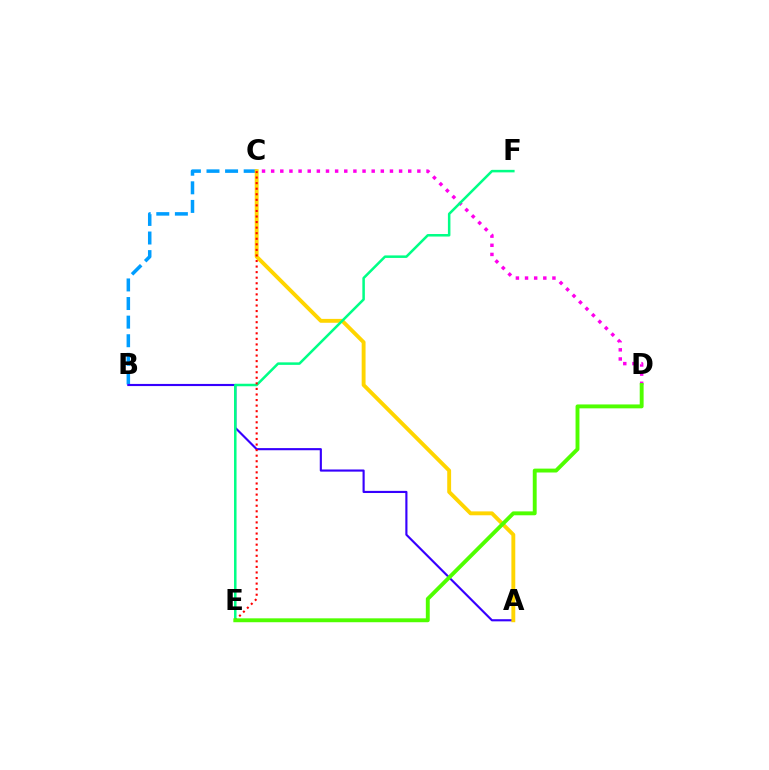{('B', 'C'): [{'color': '#009eff', 'line_style': 'dashed', 'thickness': 2.53}], ('A', 'B'): [{'color': '#3700ff', 'line_style': 'solid', 'thickness': 1.54}], ('C', 'D'): [{'color': '#ff00ed', 'line_style': 'dotted', 'thickness': 2.48}], ('A', 'C'): [{'color': '#ffd500', 'line_style': 'solid', 'thickness': 2.8}], ('E', 'F'): [{'color': '#00ff86', 'line_style': 'solid', 'thickness': 1.81}], ('C', 'E'): [{'color': '#ff0000', 'line_style': 'dotted', 'thickness': 1.51}], ('D', 'E'): [{'color': '#4fff00', 'line_style': 'solid', 'thickness': 2.8}]}